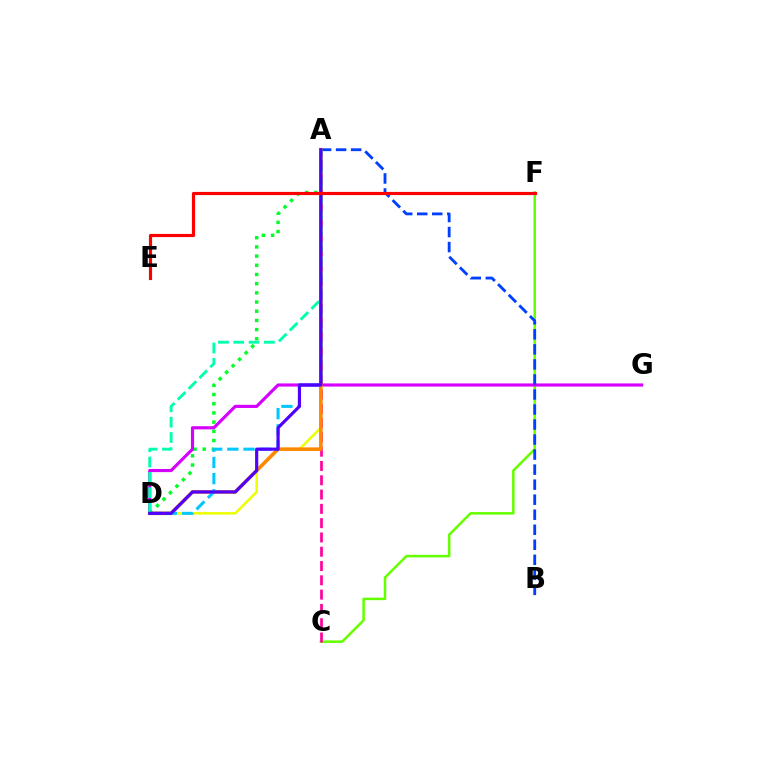{('C', 'F'): [{'color': '#66ff00', 'line_style': 'solid', 'thickness': 1.82}], ('A', 'D'): [{'color': '#eeff00', 'line_style': 'solid', 'thickness': 1.81}, {'color': '#00ff27', 'line_style': 'dotted', 'thickness': 2.5}, {'color': '#ff8800', 'line_style': 'solid', 'thickness': 2.58}, {'color': '#00c7ff', 'line_style': 'dashed', 'thickness': 2.19}, {'color': '#00ffaf', 'line_style': 'dashed', 'thickness': 2.08}, {'color': '#4f00ff', 'line_style': 'solid', 'thickness': 2.28}], ('A', 'C'): [{'color': '#ff00a0', 'line_style': 'dashed', 'thickness': 1.94}], ('D', 'G'): [{'color': '#d600ff', 'line_style': 'solid', 'thickness': 2.27}], ('A', 'B'): [{'color': '#003fff', 'line_style': 'dashed', 'thickness': 2.04}], ('E', 'F'): [{'color': '#ff0000', 'line_style': 'solid', 'thickness': 2.28}]}